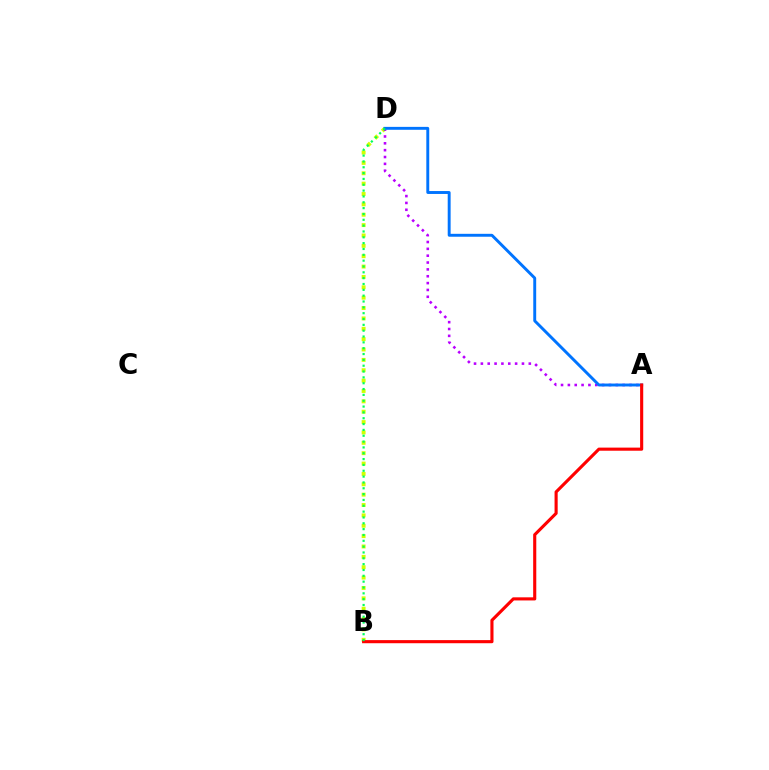{('B', 'D'): [{'color': '#d1ff00', 'line_style': 'dotted', 'thickness': 2.82}, {'color': '#00ff5c', 'line_style': 'dotted', 'thickness': 1.59}], ('A', 'D'): [{'color': '#b900ff', 'line_style': 'dotted', 'thickness': 1.86}, {'color': '#0074ff', 'line_style': 'solid', 'thickness': 2.1}], ('A', 'B'): [{'color': '#ff0000', 'line_style': 'solid', 'thickness': 2.24}]}